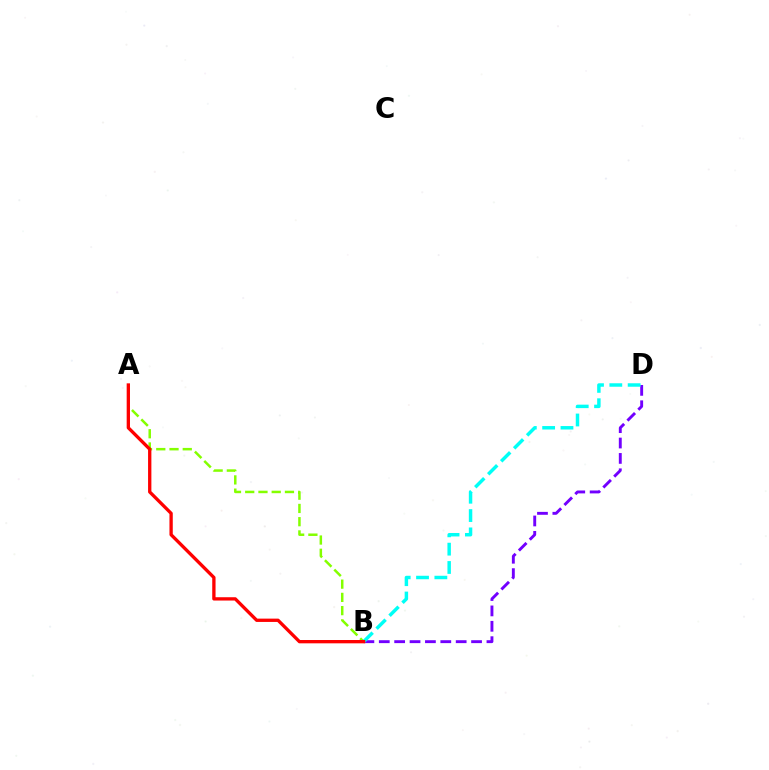{('A', 'B'): [{'color': '#84ff00', 'line_style': 'dashed', 'thickness': 1.8}, {'color': '#ff0000', 'line_style': 'solid', 'thickness': 2.39}], ('B', 'D'): [{'color': '#7200ff', 'line_style': 'dashed', 'thickness': 2.09}, {'color': '#00fff6', 'line_style': 'dashed', 'thickness': 2.49}]}